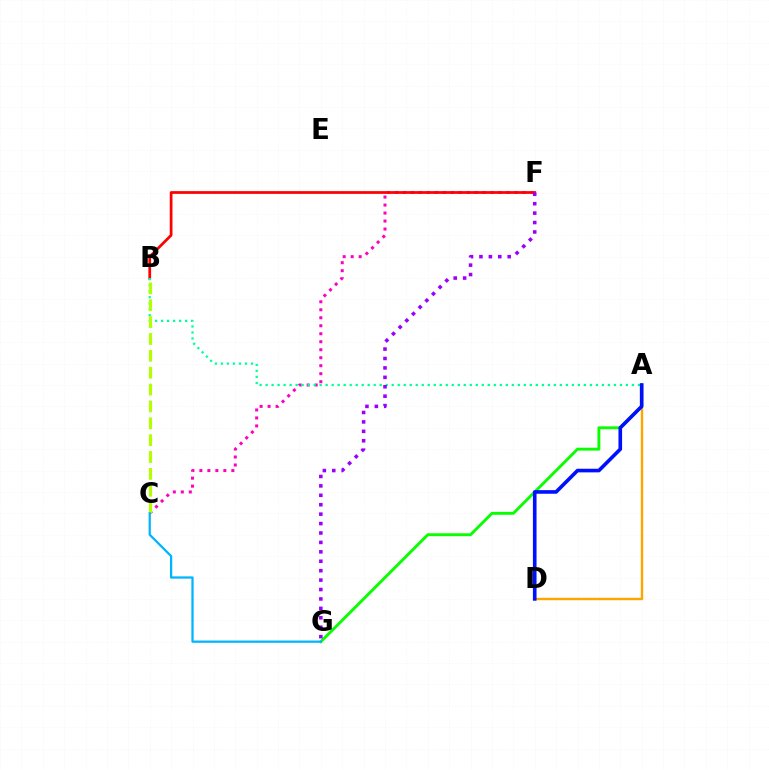{('C', 'F'): [{'color': '#ff00bd', 'line_style': 'dotted', 'thickness': 2.17}], ('A', 'G'): [{'color': '#08ff00', 'line_style': 'solid', 'thickness': 2.08}], ('B', 'F'): [{'color': '#ff0000', 'line_style': 'solid', 'thickness': 1.97}], ('A', 'D'): [{'color': '#ffa500', 'line_style': 'solid', 'thickness': 1.73}, {'color': '#0010ff', 'line_style': 'solid', 'thickness': 2.61}], ('A', 'B'): [{'color': '#00ff9d', 'line_style': 'dotted', 'thickness': 1.63}], ('B', 'C'): [{'color': '#b3ff00', 'line_style': 'dashed', 'thickness': 2.29}], ('C', 'G'): [{'color': '#00b5ff', 'line_style': 'solid', 'thickness': 1.62}], ('F', 'G'): [{'color': '#9b00ff', 'line_style': 'dotted', 'thickness': 2.56}]}